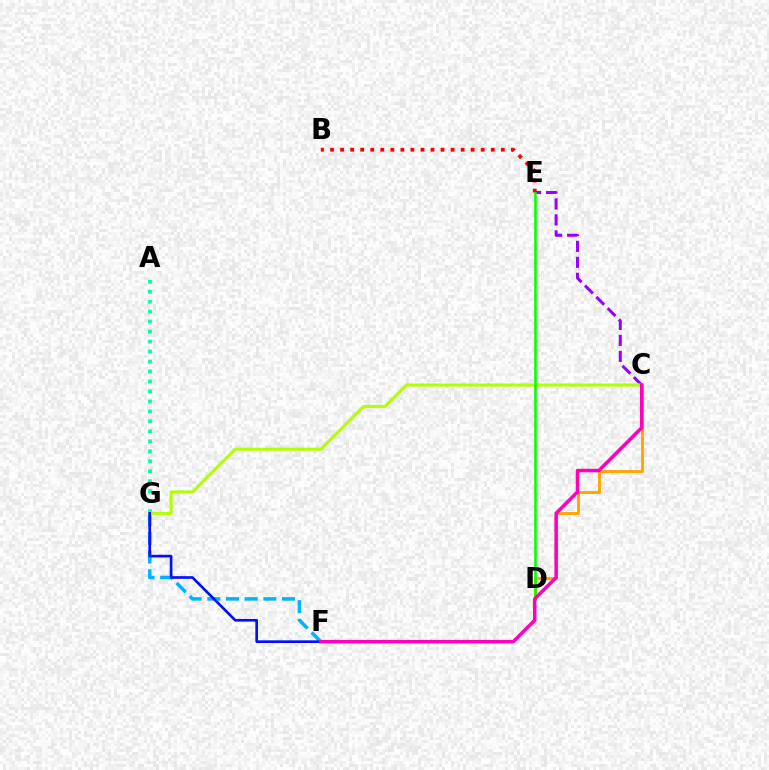{('A', 'G'): [{'color': '#00ff9d', 'line_style': 'dotted', 'thickness': 2.71}], ('F', 'G'): [{'color': '#00b5ff', 'line_style': 'dashed', 'thickness': 2.54}, {'color': '#0010ff', 'line_style': 'solid', 'thickness': 1.91}], ('C', 'E'): [{'color': '#9b00ff', 'line_style': 'dashed', 'thickness': 2.17}], ('C', 'D'): [{'color': '#ffa500', 'line_style': 'solid', 'thickness': 2.06}], ('B', 'E'): [{'color': '#ff0000', 'line_style': 'dotted', 'thickness': 2.73}], ('C', 'G'): [{'color': '#b3ff00', 'line_style': 'solid', 'thickness': 2.23}], ('D', 'E'): [{'color': '#08ff00', 'line_style': 'solid', 'thickness': 1.86}], ('C', 'F'): [{'color': '#ff00bd', 'line_style': 'solid', 'thickness': 2.52}]}